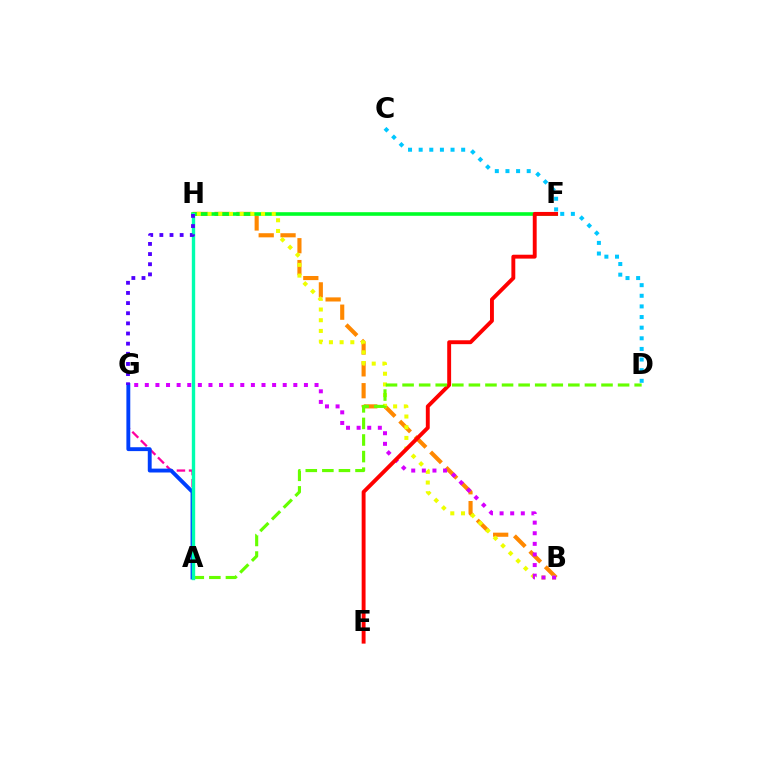{('B', 'H'): [{'color': '#ff8800', 'line_style': 'dashed', 'thickness': 2.97}, {'color': '#eeff00', 'line_style': 'dotted', 'thickness': 2.91}], ('F', 'H'): [{'color': '#00ff27', 'line_style': 'solid', 'thickness': 2.6}], ('B', 'G'): [{'color': '#d600ff', 'line_style': 'dotted', 'thickness': 2.88}], ('E', 'F'): [{'color': '#ff0000', 'line_style': 'solid', 'thickness': 2.8}], ('A', 'G'): [{'color': '#ff00a0', 'line_style': 'dashed', 'thickness': 1.64}, {'color': '#003fff', 'line_style': 'solid', 'thickness': 2.79}], ('A', 'D'): [{'color': '#66ff00', 'line_style': 'dashed', 'thickness': 2.25}], ('A', 'H'): [{'color': '#00ffaf', 'line_style': 'solid', 'thickness': 2.42}], ('C', 'D'): [{'color': '#00c7ff', 'line_style': 'dotted', 'thickness': 2.89}], ('G', 'H'): [{'color': '#4f00ff', 'line_style': 'dotted', 'thickness': 2.76}]}